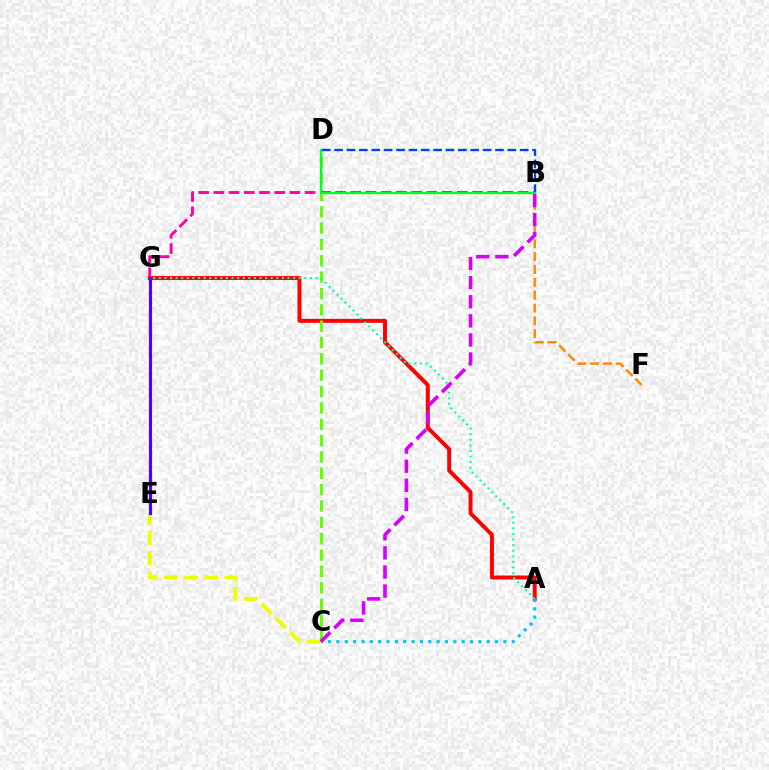{('A', 'G'): [{'color': '#ff0000', 'line_style': 'solid', 'thickness': 2.84}, {'color': '#00ffaf', 'line_style': 'dotted', 'thickness': 1.52}], ('C', 'D'): [{'color': '#66ff00', 'line_style': 'dashed', 'thickness': 2.22}], ('B', 'G'): [{'color': '#ff00a0', 'line_style': 'dashed', 'thickness': 2.07}], ('A', 'C'): [{'color': '#00c7ff', 'line_style': 'dotted', 'thickness': 2.27}], ('B', 'F'): [{'color': '#ff8800', 'line_style': 'dashed', 'thickness': 1.75}], ('C', 'E'): [{'color': '#eeff00', 'line_style': 'dashed', 'thickness': 2.75}], ('B', 'D'): [{'color': '#003fff', 'line_style': 'dashed', 'thickness': 1.68}, {'color': '#00ff27', 'line_style': 'solid', 'thickness': 1.65}], ('E', 'G'): [{'color': '#4f00ff', 'line_style': 'solid', 'thickness': 2.27}], ('B', 'C'): [{'color': '#d600ff', 'line_style': 'dashed', 'thickness': 2.6}]}